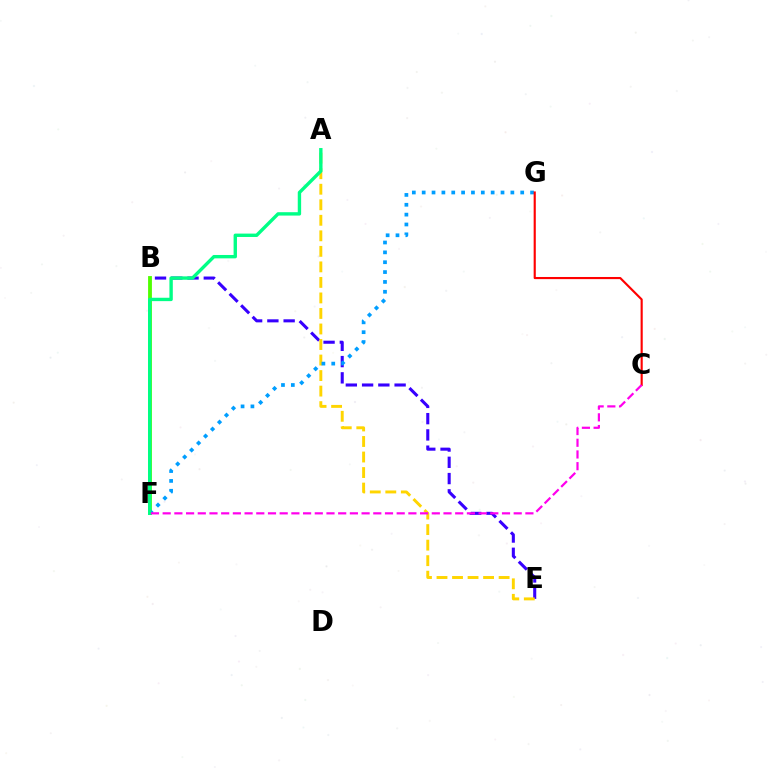{('B', 'E'): [{'color': '#3700ff', 'line_style': 'dashed', 'thickness': 2.21}], ('A', 'E'): [{'color': '#ffd500', 'line_style': 'dashed', 'thickness': 2.11}], ('B', 'F'): [{'color': '#4fff00', 'line_style': 'solid', 'thickness': 2.76}], ('F', 'G'): [{'color': '#009eff', 'line_style': 'dotted', 'thickness': 2.68}], ('C', 'G'): [{'color': '#ff0000', 'line_style': 'solid', 'thickness': 1.54}], ('A', 'F'): [{'color': '#00ff86', 'line_style': 'solid', 'thickness': 2.43}], ('C', 'F'): [{'color': '#ff00ed', 'line_style': 'dashed', 'thickness': 1.59}]}